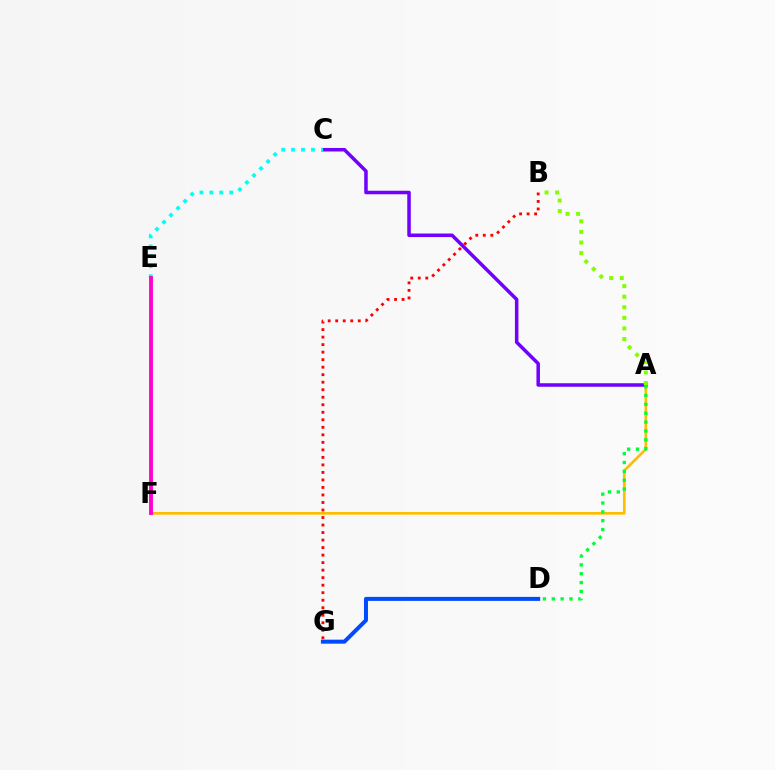{('A', 'F'): [{'color': '#ffbd00', 'line_style': 'solid', 'thickness': 1.93}], ('A', 'C'): [{'color': '#7200ff', 'line_style': 'solid', 'thickness': 2.53}], ('B', 'G'): [{'color': '#ff0000', 'line_style': 'dotted', 'thickness': 2.04}], ('D', 'G'): [{'color': '#004bff', 'line_style': 'solid', 'thickness': 2.88}], ('A', 'D'): [{'color': '#00ff39', 'line_style': 'dotted', 'thickness': 2.41}], ('C', 'E'): [{'color': '#00fff6', 'line_style': 'dotted', 'thickness': 2.7}], ('A', 'B'): [{'color': '#84ff00', 'line_style': 'dotted', 'thickness': 2.88}], ('E', 'F'): [{'color': '#ff00cf', 'line_style': 'solid', 'thickness': 2.78}]}